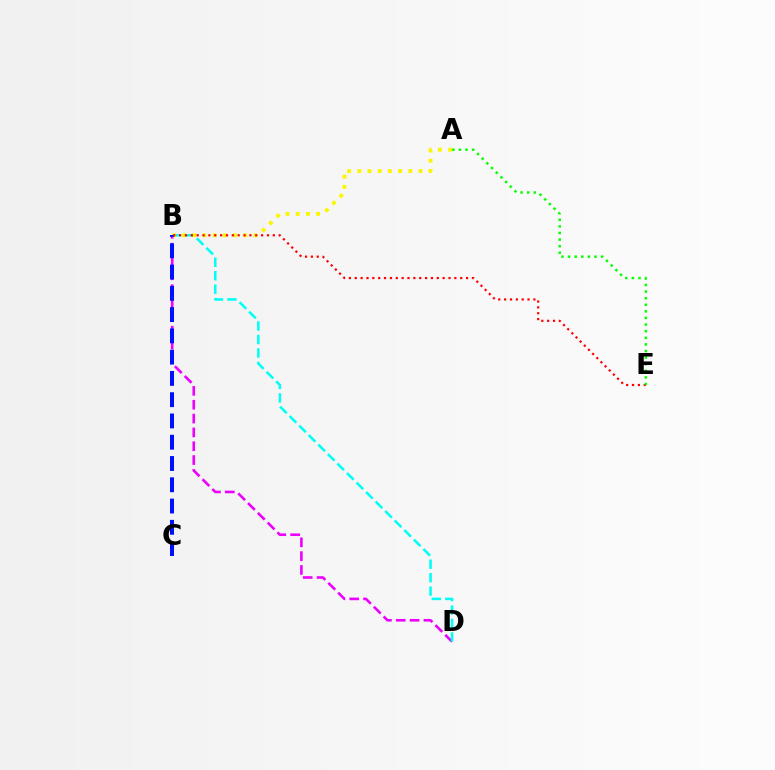{('B', 'D'): [{'color': '#ee00ff', 'line_style': 'dashed', 'thickness': 1.88}, {'color': '#00fff6', 'line_style': 'dashed', 'thickness': 1.83}], ('A', 'B'): [{'color': '#fcf500', 'line_style': 'dotted', 'thickness': 2.77}], ('B', 'C'): [{'color': '#0010ff', 'line_style': 'dashed', 'thickness': 2.89}], ('B', 'E'): [{'color': '#ff0000', 'line_style': 'dotted', 'thickness': 1.59}], ('A', 'E'): [{'color': '#08ff00', 'line_style': 'dotted', 'thickness': 1.79}]}